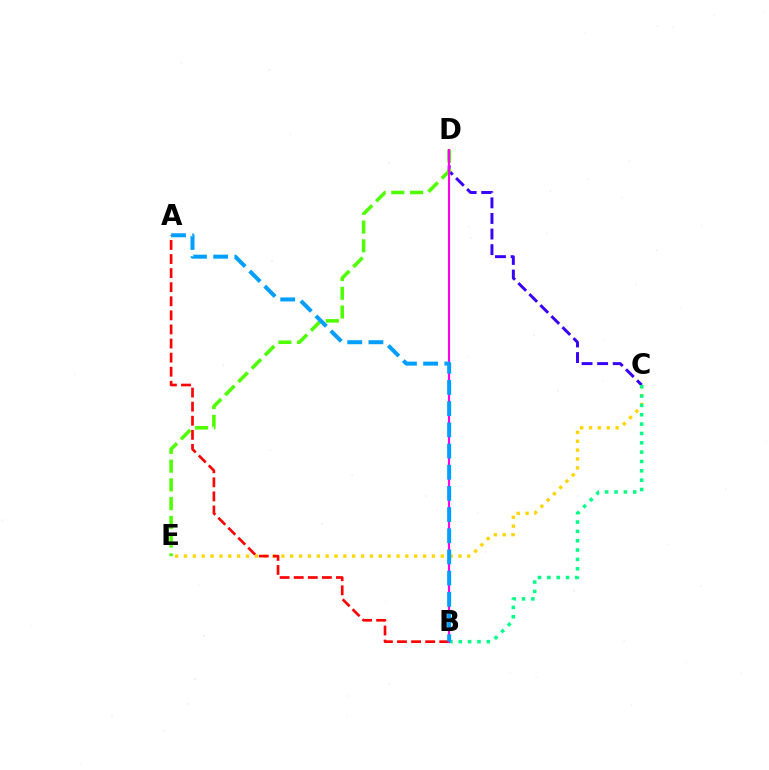{('C', 'D'): [{'color': '#3700ff', 'line_style': 'dashed', 'thickness': 2.12}], ('D', 'E'): [{'color': '#4fff00', 'line_style': 'dashed', 'thickness': 2.55}], ('C', 'E'): [{'color': '#ffd500', 'line_style': 'dotted', 'thickness': 2.41}], ('A', 'B'): [{'color': '#ff0000', 'line_style': 'dashed', 'thickness': 1.91}, {'color': '#009eff', 'line_style': 'dashed', 'thickness': 2.88}], ('B', 'C'): [{'color': '#00ff86', 'line_style': 'dotted', 'thickness': 2.54}], ('B', 'D'): [{'color': '#ff00ed', 'line_style': 'solid', 'thickness': 1.53}]}